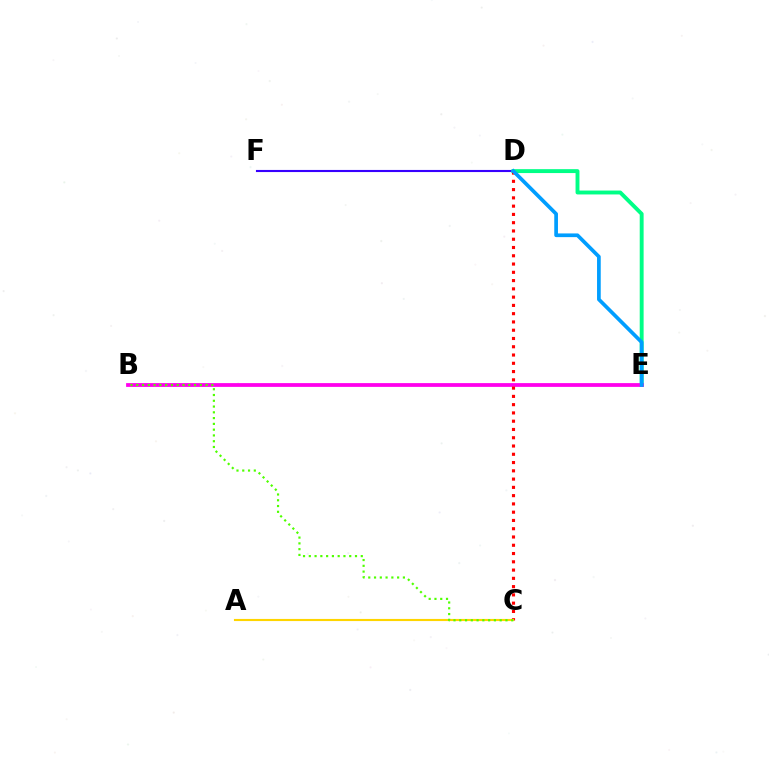{('D', 'F'): [{'color': '#3700ff', 'line_style': 'solid', 'thickness': 1.52}], ('D', 'E'): [{'color': '#00ff86', 'line_style': 'solid', 'thickness': 2.81}, {'color': '#009eff', 'line_style': 'solid', 'thickness': 2.66}], ('B', 'E'): [{'color': '#ff00ed', 'line_style': 'solid', 'thickness': 2.72}], ('C', 'D'): [{'color': '#ff0000', 'line_style': 'dotted', 'thickness': 2.25}], ('A', 'C'): [{'color': '#ffd500', 'line_style': 'solid', 'thickness': 1.54}], ('B', 'C'): [{'color': '#4fff00', 'line_style': 'dotted', 'thickness': 1.57}]}